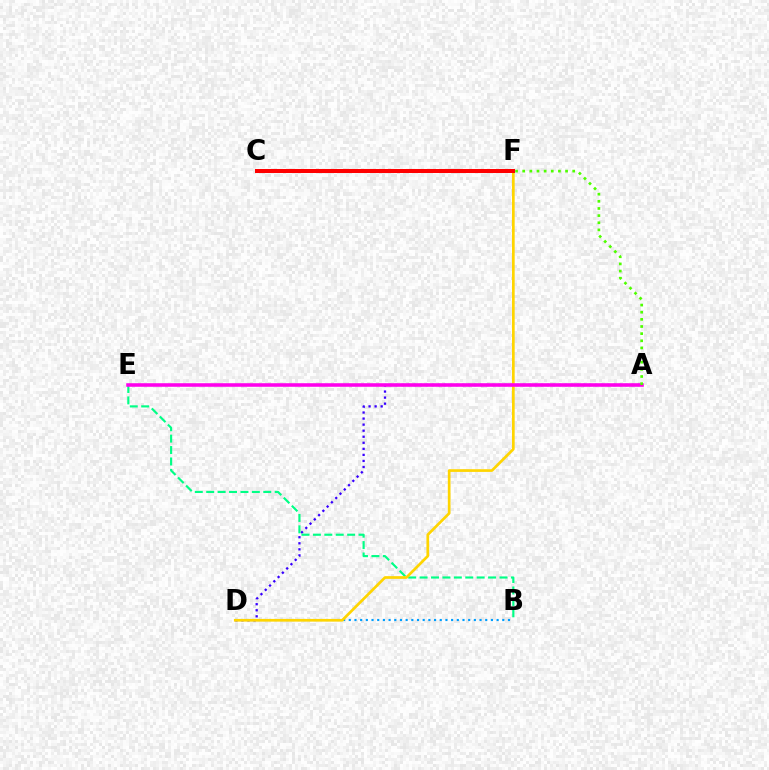{('B', 'D'): [{'color': '#009eff', 'line_style': 'dotted', 'thickness': 1.54}], ('A', 'D'): [{'color': '#3700ff', 'line_style': 'dotted', 'thickness': 1.64}], ('B', 'E'): [{'color': '#00ff86', 'line_style': 'dashed', 'thickness': 1.55}], ('D', 'F'): [{'color': '#ffd500', 'line_style': 'solid', 'thickness': 1.94}], ('C', 'F'): [{'color': '#ff0000', 'line_style': 'solid', 'thickness': 2.89}], ('A', 'E'): [{'color': '#ff00ed', 'line_style': 'solid', 'thickness': 2.56}], ('A', 'F'): [{'color': '#4fff00', 'line_style': 'dotted', 'thickness': 1.94}]}